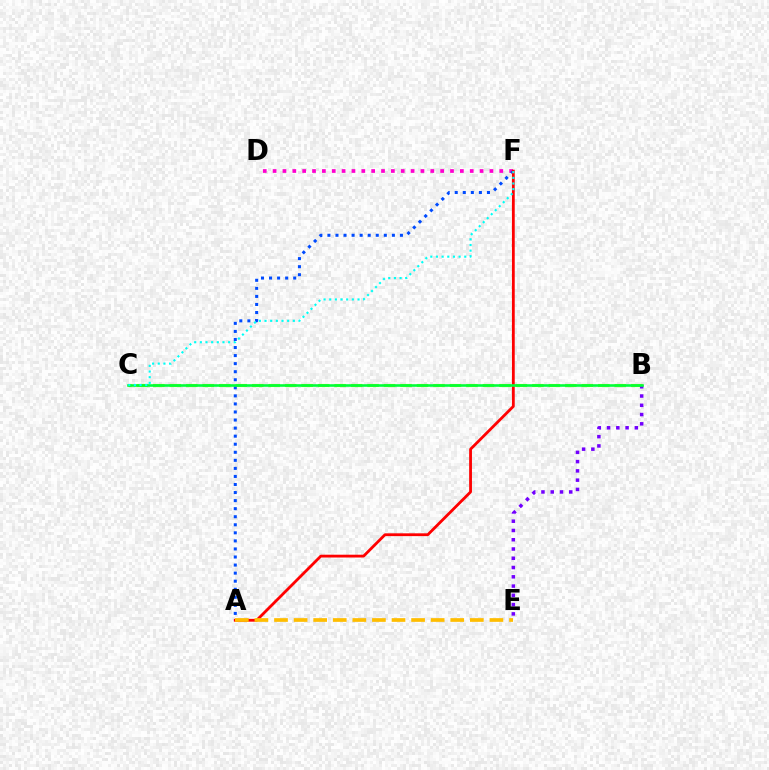{('D', 'F'): [{'color': '#ff00cf', 'line_style': 'dotted', 'thickness': 2.68}], ('B', 'C'): [{'color': '#84ff00', 'line_style': 'dashed', 'thickness': 2.24}, {'color': '#00ff39', 'line_style': 'solid', 'thickness': 1.86}], ('A', 'F'): [{'color': '#004bff', 'line_style': 'dotted', 'thickness': 2.19}, {'color': '#ff0000', 'line_style': 'solid', 'thickness': 2.02}], ('B', 'E'): [{'color': '#7200ff', 'line_style': 'dotted', 'thickness': 2.52}], ('A', 'E'): [{'color': '#ffbd00', 'line_style': 'dashed', 'thickness': 2.66}], ('C', 'F'): [{'color': '#00fff6', 'line_style': 'dotted', 'thickness': 1.54}]}